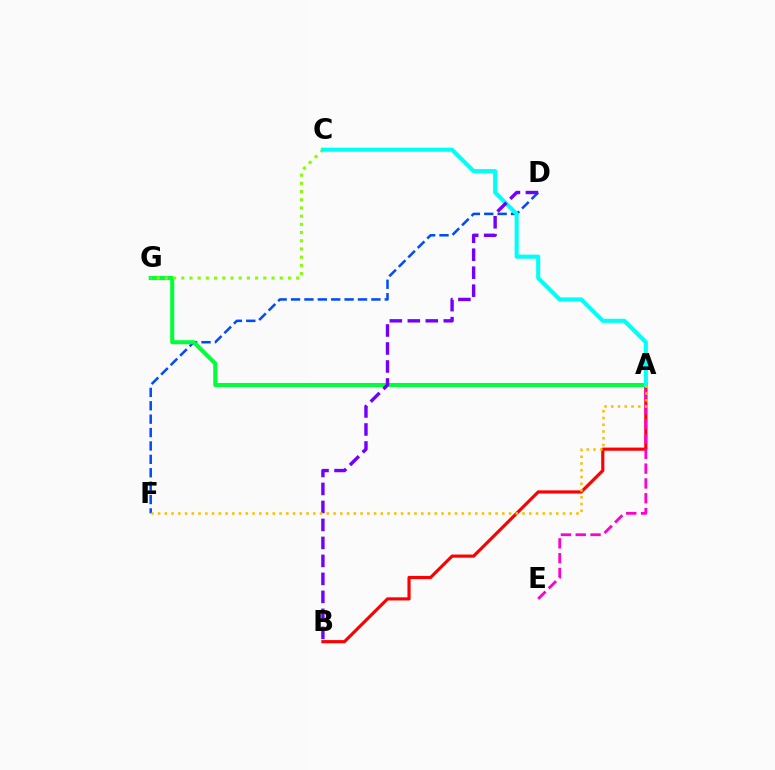{('D', 'F'): [{'color': '#004bff', 'line_style': 'dashed', 'thickness': 1.82}], ('A', 'G'): [{'color': '#00ff39', 'line_style': 'solid', 'thickness': 2.91}], ('C', 'G'): [{'color': '#84ff00', 'line_style': 'dotted', 'thickness': 2.23}], ('A', 'B'): [{'color': '#ff0000', 'line_style': 'solid', 'thickness': 2.27}], ('A', 'C'): [{'color': '#00fff6', 'line_style': 'solid', 'thickness': 2.93}], ('A', 'E'): [{'color': '#ff00cf', 'line_style': 'dashed', 'thickness': 2.01}], ('B', 'D'): [{'color': '#7200ff', 'line_style': 'dashed', 'thickness': 2.44}], ('A', 'F'): [{'color': '#ffbd00', 'line_style': 'dotted', 'thickness': 1.83}]}